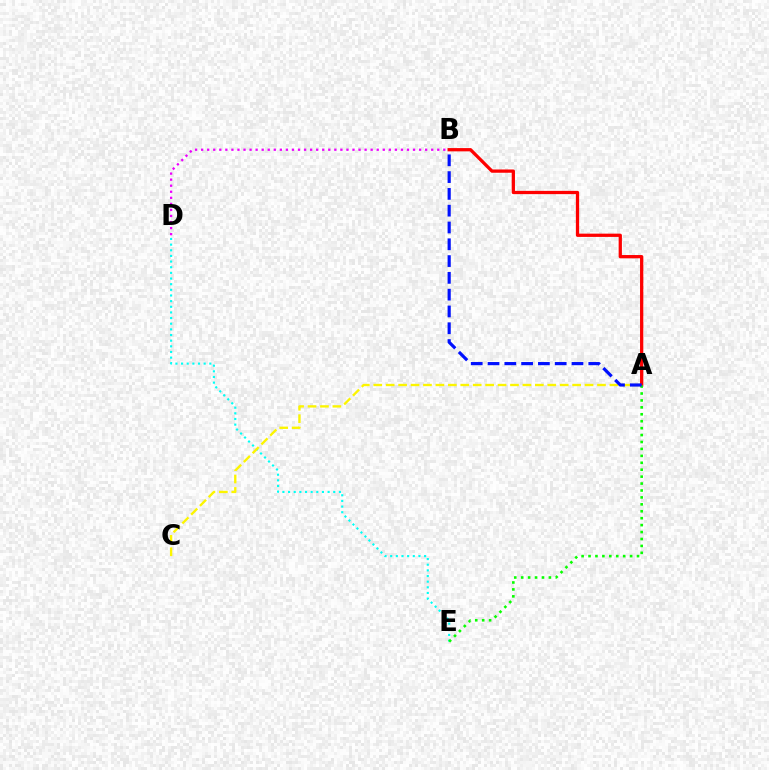{('D', 'E'): [{'color': '#00fff6', 'line_style': 'dotted', 'thickness': 1.53}], ('A', 'C'): [{'color': '#fcf500', 'line_style': 'dashed', 'thickness': 1.69}], ('A', 'B'): [{'color': '#ff0000', 'line_style': 'solid', 'thickness': 2.35}, {'color': '#0010ff', 'line_style': 'dashed', 'thickness': 2.28}], ('B', 'D'): [{'color': '#ee00ff', 'line_style': 'dotted', 'thickness': 1.64}], ('A', 'E'): [{'color': '#08ff00', 'line_style': 'dotted', 'thickness': 1.88}]}